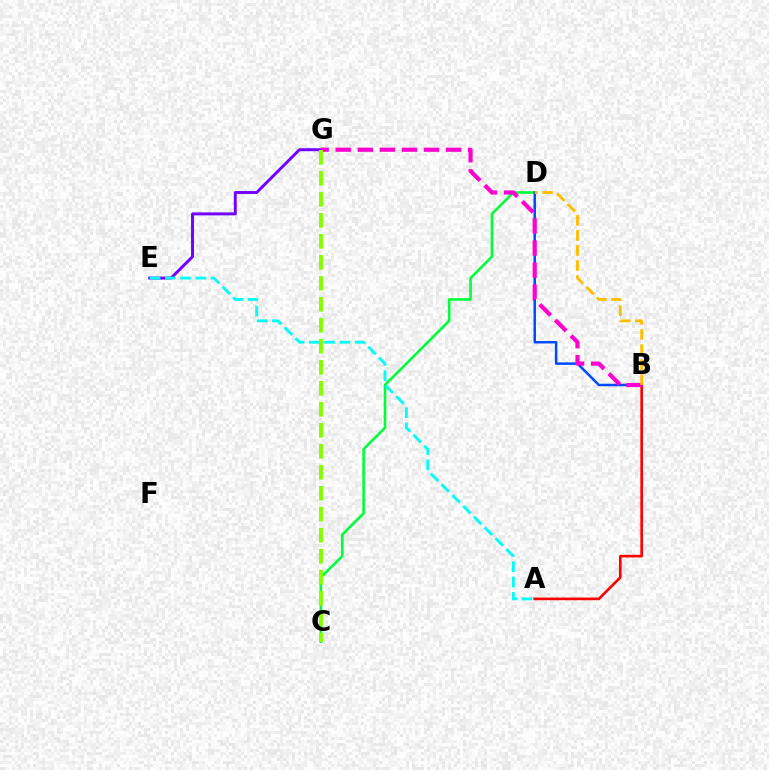{('C', 'D'): [{'color': '#00ff39', 'line_style': 'solid', 'thickness': 1.88}], ('B', 'D'): [{'color': '#004bff', 'line_style': 'solid', 'thickness': 1.8}, {'color': '#ffbd00', 'line_style': 'dashed', 'thickness': 2.05}], ('E', 'G'): [{'color': '#7200ff', 'line_style': 'solid', 'thickness': 2.12}], ('A', 'E'): [{'color': '#00fff6', 'line_style': 'dashed', 'thickness': 2.07}], ('A', 'B'): [{'color': '#ff0000', 'line_style': 'solid', 'thickness': 1.9}], ('B', 'G'): [{'color': '#ff00cf', 'line_style': 'dashed', 'thickness': 3.0}], ('C', 'G'): [{'color': '#84ff00', 'line_style': 'dashed', 'thickness': 2.85}]}